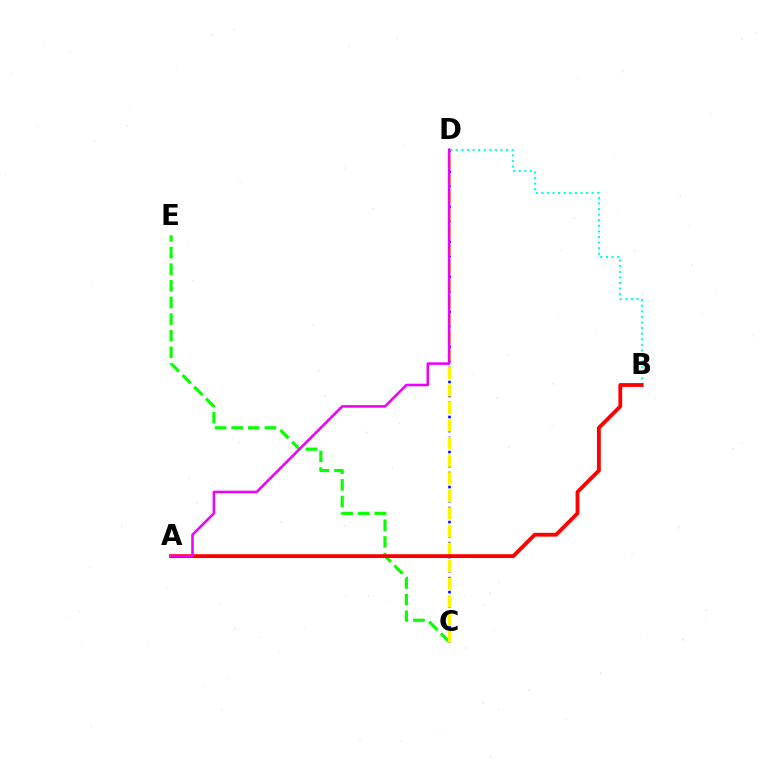{('C', 'D'): [{'color': '#0010ff', 'line_style': 'dotted', 'thickness': 1.9}, {'color': '#fcf500', 'line_style': 'dashed', 'thickness': 2.39}], ('C', 'E'): [{'color': '#08ff00', 'line_style': 'dashed', 'thickness': 2.26}], ('B', 'D'): [{'color': '#00fff6', 'line_style': 'dotted', 'thickness': 1.52}], ('A', 'B'): [{'color': '#ff0000', 'line_style': 'solid', 'thickness': 2.75}], ('A', 'D'): [{'color': '#ee00ff', 'line_style': 'solid', 'thickness': 1.84}]}